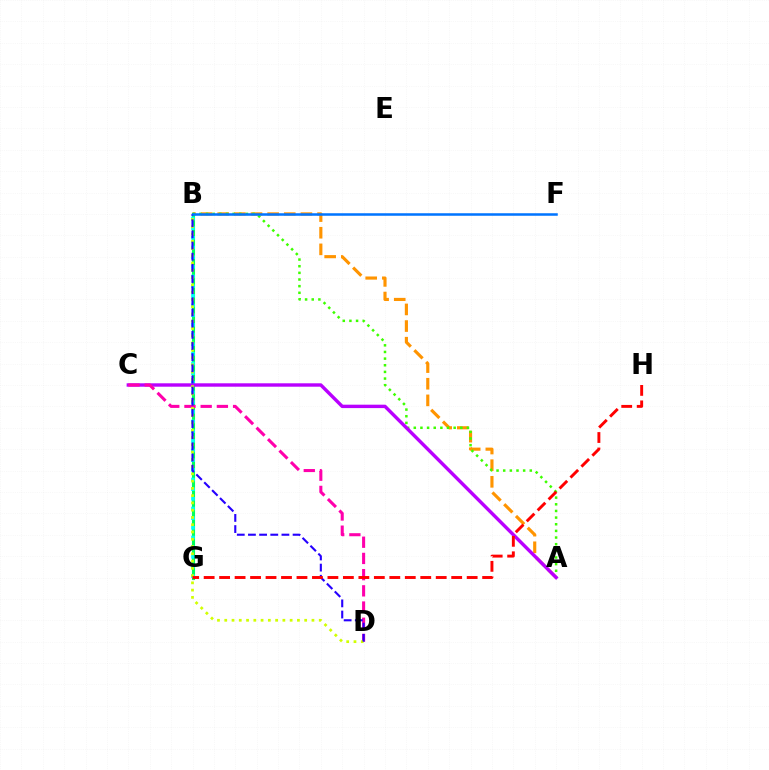{('A', 'B'): [{'color': '#ff9400', 'line_style': 'dashed', 'thickness': 2.26}, {'color': '#3dff00', 'line_style': 'dotted', 'thickness': 1.81}], ('B', 'G'): [{'color': '#00ff5c', 'line_style': 'solid', 'thickness': 2.24}, {'color': '#00fff6', 'line_style': 'dotted', 'thickness': 2.63}], ('A', 'C'): [{'color': '#b900ff', 'line_style': 'solid', 'thickness': 2.46}], ('C', 'D'): [{'color': '#ff00ac', 'line_style': 'dashed', 'thickness': 2.2}], ('B', 'D'): [{'color': '#d1ff00', 'line_style': 'dotted', 'thickness': 1.97}, {'color': '#2500ff', 'line_style': 'dashed', 'thickness': 1.52}], ('G', 'H'): [{'color': '#ff0000', 'line_style': 'dashed', 'thickness': 2.1}], ('B', 'F'): [{'color': '#0074ff', 'line_style': 'solid', 'thickness': 1.82}]}